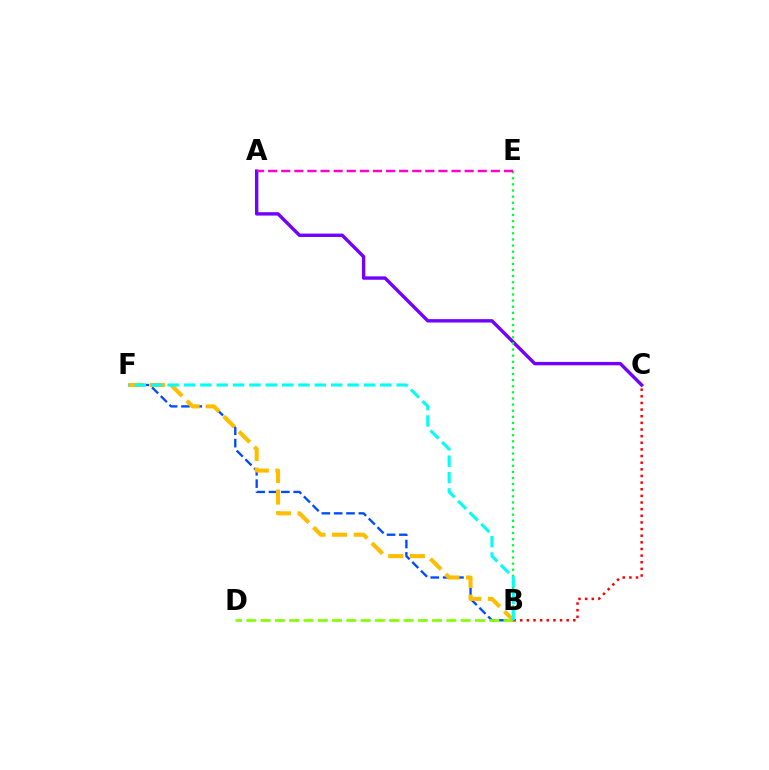{('B', 'F'): [{'color': '#004bff', 'line_style': 'dashed', 'thickness': 1.68}, {'color': '#ffbd00', 'line_style': 'dashed', 'thickness': 2.94}, {'color': '#00fff6', 'line_style': 'dashed', 'thickness': 2.22}], ('A', 'C'): [{'color': '#7200ff', 'line_style': 'solid', 'thickness': 2.43}], ('B', 'E'): [{'color': '#00ff39', 'line_style': 'dotted', 'thickness': 1.66}], ('B', 'D'): [{'color': '#84ff00', 'line_style': 'dashed', 'thickness': 1.94}], ('A', 'E'): [{'color': '#ff00cf', 'line_style': 'dashed', 'thickness': 1.78}], ('B', 'C'): [{'color': '#ff0000', 'line_style': 'dotted', 'thickness': 1.8}]}